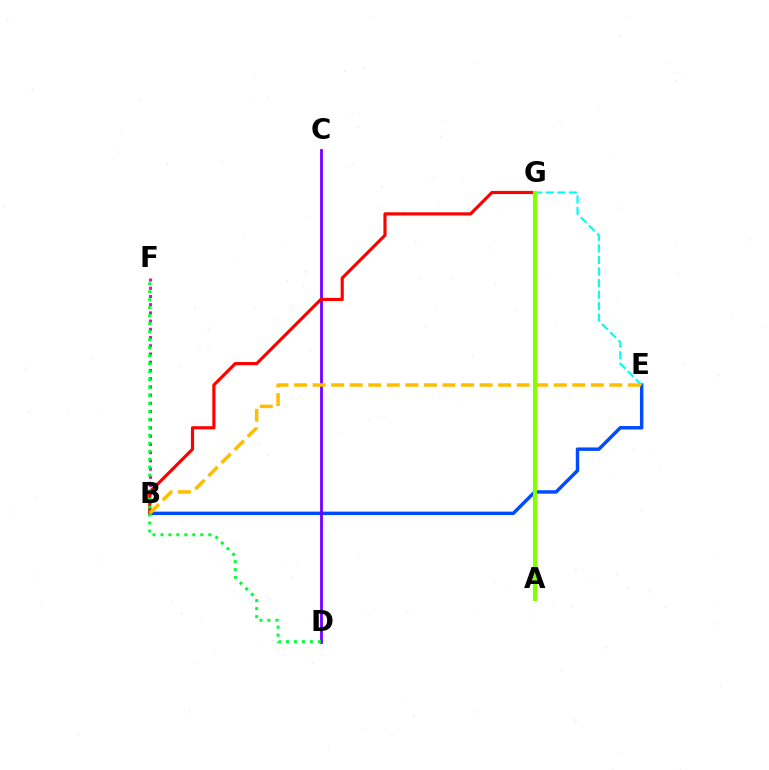{('B', 'E'): [{'color': '#004bff', 'line_style': 'solid', 'thickness': 2.47}, {'color': '#ffbd00', 'line_style': 'dashed', 'thickness': 2.52}], ('B', 'F'): [{'color': '#ff00cf', 'line_style': 'dotted', 'thickness': 2.23}], ('C', 'D'): [{'color': '#7200ff', 'line_style': 'solid', 'thickness': 2.01}], ('B', 'G'): [{'color': '#ff0000', 'line_style': 'solid', 'thickness': 2.28}], ('E', 'G'): [{'color': '#00fff6', 'line_style': 'dashed', 'thickness': 1.57}], ('D', 'F'): [{'color': '#00ff39', 'line_style': 'dotted', 'thickness': 2.17}], ('A', 'G'): [{'color': '#84ff00', 'line_style': 'solid', 'thickness': 2.97}]}